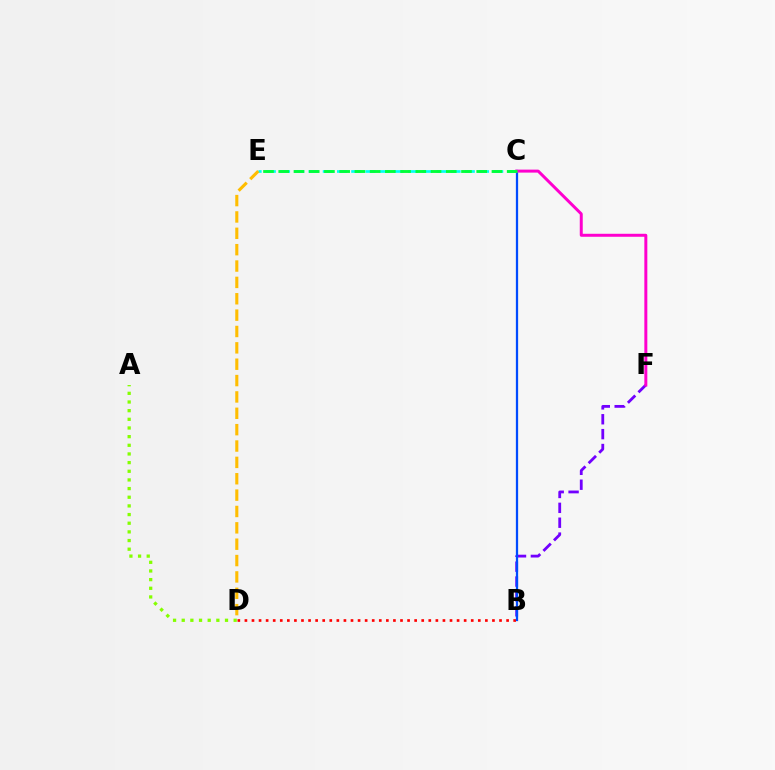{('C', 'E'): [{'color': '#00fff6', 'line_style': 'dashed', 'thickness': 1.93}, {'color': '#00ff39', 'line_style': 'dashed', 'thickness': 2.07}], ('B', 'F'): [{'color': '#7200ff', 'line_style': 'dashed', 'thickness': 2.02}], ('B', 'D'): [{'color': '#ff0000', 'line_style': 'dotted', 'thickness': 1.92}], ('B', 'C'): [{'color': '#004bff', 'line_style': 'solid', 'thickness': 1.63}], ('C', 'F'): [{'color': '#ff00cf', 'line_style': 'solid', 'thickness': 2.15}], ('D', 'E'): [{'color': '#ffbd00', 'line_style': 'dashed', 'thickness': 2.22}], ('A', 'D'): [{'color': '#84ff00', 'line_style': 'dotted', 'thickness': 2.35}]}